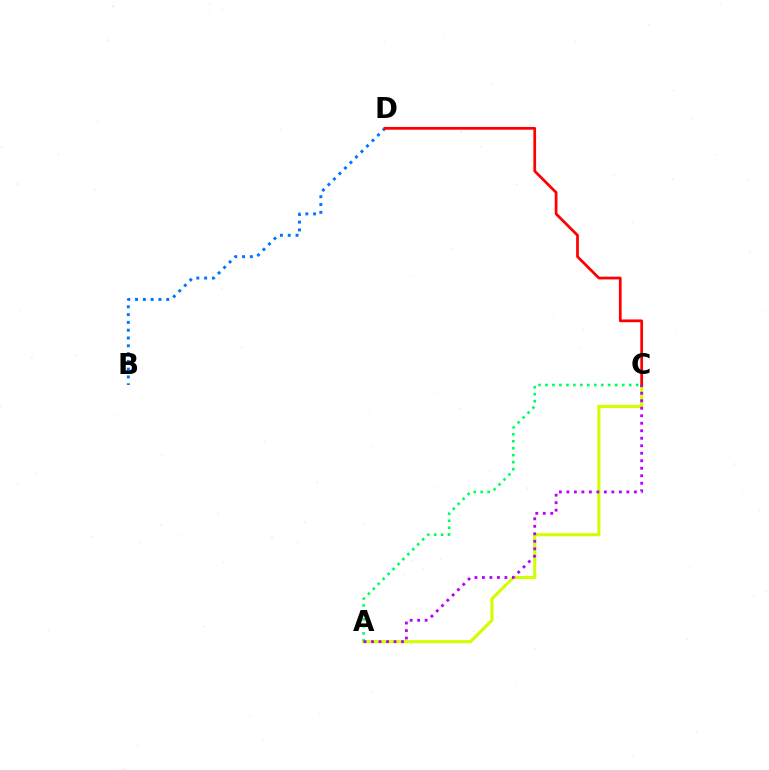{('A', 'C'): [{'color': '#d1ff00', 'line_style': 'solid', 'thickness': 2.24}, {'color': '#00ff5c', 'line_style': 'dotted', 'thickness': 1.9}, {'color': '#b900ff', 'line_style': 'dotted', 'thickness': 2.04}], ('B', 'D'): [{'color': '#0074ff', 'line_style': 'dotted', 'thickness': 2.12}], ('C', 'D'): [{'color': '#ff0000', 'line_style': 'solid', 'thickness': 1.98}]}